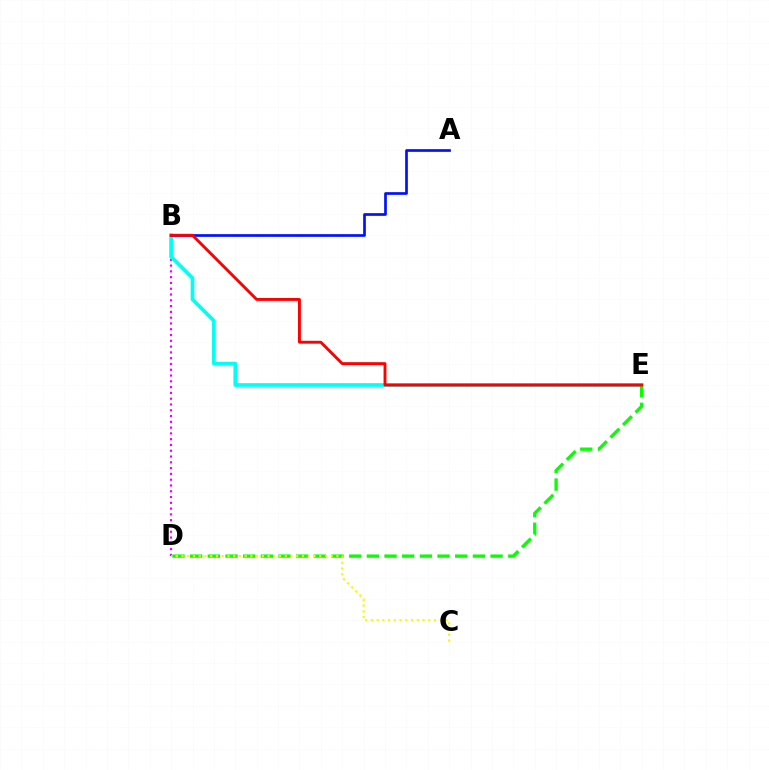{('B', 'D'): [{'color': '#ee00ff', 'line_style': 'dotted', 'thickness': 1.57}], ('B', 'E'): [{'color': '#00fff6', 'line_style': 'solid', 'thickness': 2.67}, {'color': '#ff0000', 'line_style': 'solid', 'thickness': 2.08}], ('D', 'E'): [{'color': '#08ff00', 'line_style': 'dashed', 'thickness': 2.4}], ('A', 'B'): [{'color': '#0010ff', 'line_style': 'solid', 'thickness': 1.93}], ('C', 'D'): [{'color': '#fcf500', 'line_style': 'dotted', 'thickness': 1.56}]}